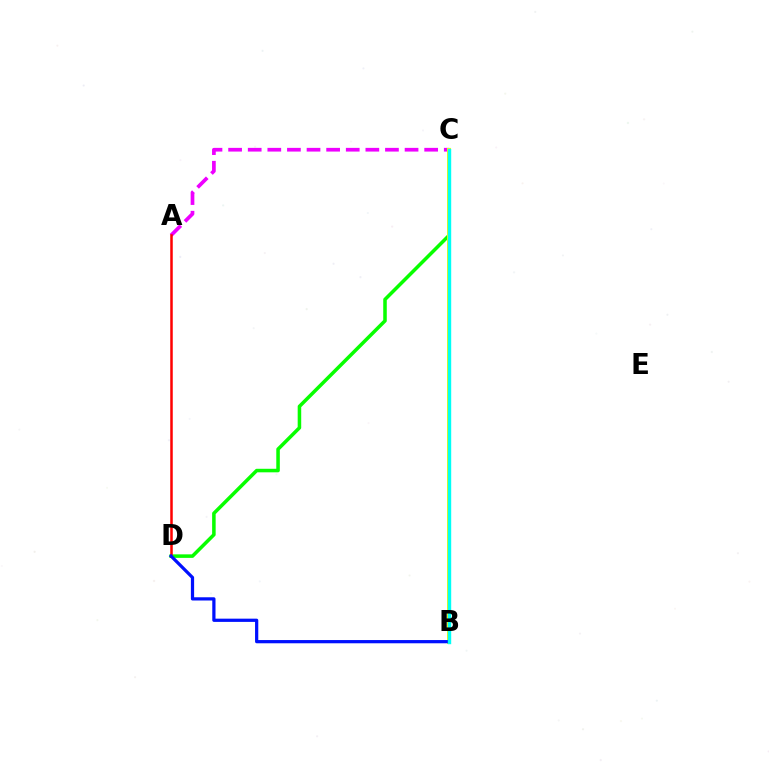{('C', 'D'): [{'color': '#08ff00', 'line_style': 'solid', 'thickness': 2.54}], ('A', 'C'): [{'color': '#ee00ff', 'line_style': 'dashed', 'thickness': 2.66}], ('B', 'C'): [{'color': '#fcf500', 'line_style': 'solid', 'thickness': 2.87}, {'color': '#00fff6', 'line_style': 'solid', 'thickness': 2.45}], ('A', 'D'): [{'color': '#ff0000', 'line_style': 'solid', 'thickness': 1.81}], ('B', 'D'): [{'color': '#0010ff', 'line_style': 'solid', 'thickness': 2.33}]}